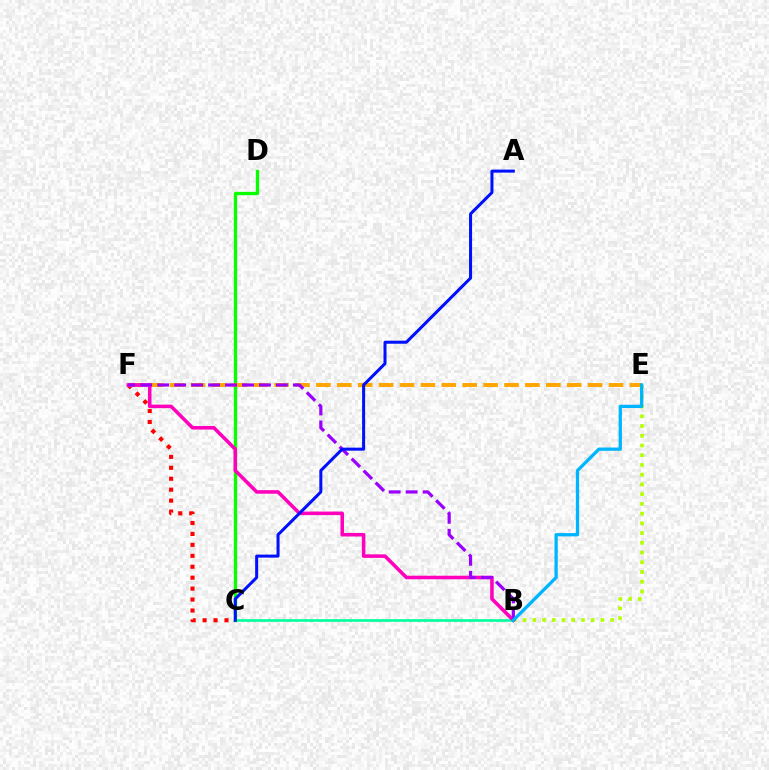{('B', 'C'): [{'color': '#00ff9d', 'line_style': 'solid', 'thickness': 1.89}], ('C', 'F'): [{'color': '#ff0000', 'line_style': 'dotted', 'thickness': 2.97}], ('C', 'D'): [{'color': '#08ff00', 'line_style': 'solid', 'thickness': 2.36}], ('E', 'F'): [{'color': '#ffa500', 'line_style': 'dashed', 'thickness': 2.84}], ('B', 'E'): [{'color': '#b3ff00', 'line_style': 'dotted', 'thickness': 2.64}, {'color': '#00b5ff', 'line_style': 'solid', 'thickness': 2.37}], ('B', 'F'): [{'color': '#ff00bd', 'line_style': 'solid', 'thickness': 2.56}, {'color': '#9b00ff', 'line_style': 'dashed', 'thickness': 2.3}], ('A', 'C'): [{'color': '#0010ff', 'line_style': 'solid', 'thickness': 2.18}]}